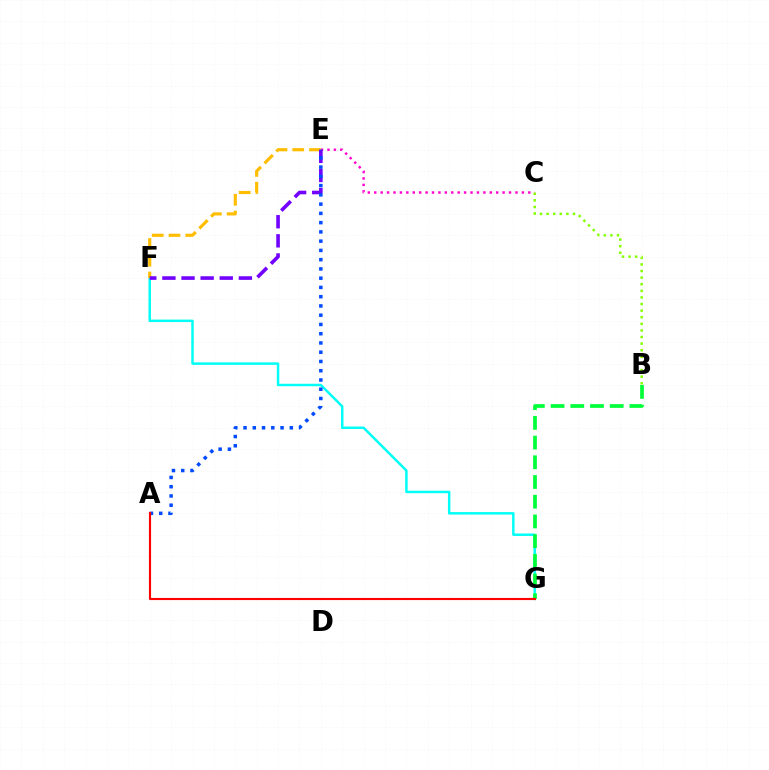{('B', 'C'): [{'color': '#84ff00', 'line_style': 'dotted', 'thickness': 1.79}], ('F', 'G'): [{'color': '#00fff6', 'line_style': 'solid', 'thickness': 1.78}], ('B', 'G'): [{'color': '#00ff39', 'line_style': 'dashed', 'thickness': 2.68}], ('C', 'E'): [{'color': '#ff00cf', 'line_style': 'dotted', 'thickness': 1.74}], ('E', 'F'): [{'color': '#ffbd00', 'line_style': 'dashed', 'thickness': 2.28}, {'color': '#7200ff', 'line_style': 'dashed', 'thickness': 2.6}], ('A', 'E'): [{'color': '#004bff', 'line_style': 'dotted', 'thickness': 2.51}], ('A', 'G'): [{'color': '#ff0000', 'line_style': 'solid', 'thickness': 1.55}]}